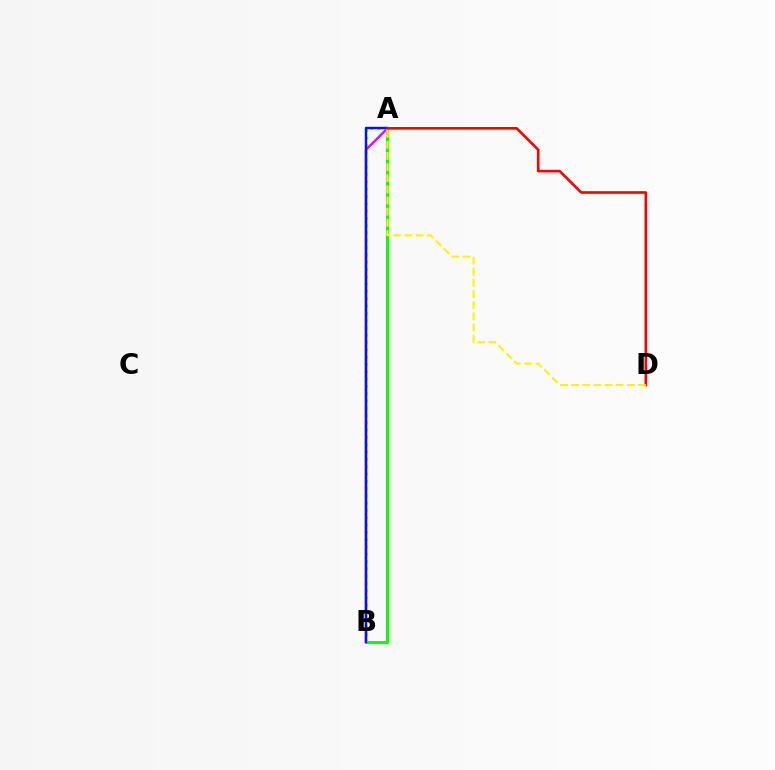{('A', 'B'): [{'color': '#ee00ff', 'line_style': 'solid', 'thickness': 1.71}, {'color': '#08ff00', 'line_style': 'solid', 'thickness': 2.17}, {'color': '#00fff6', 'line_style': 'dotted', 'thickness': 1.98}, {'color': '#0010ff', 'line_style': 'solid', 'thickness': 1.74}], ('A', 'D'): [{'color': '#ff0000', 'line_style': 'solid', 'thickness': 1.9}, {'color': '#fcf500', 'line_style': 'dashed', 'thickness': 1.51}]}